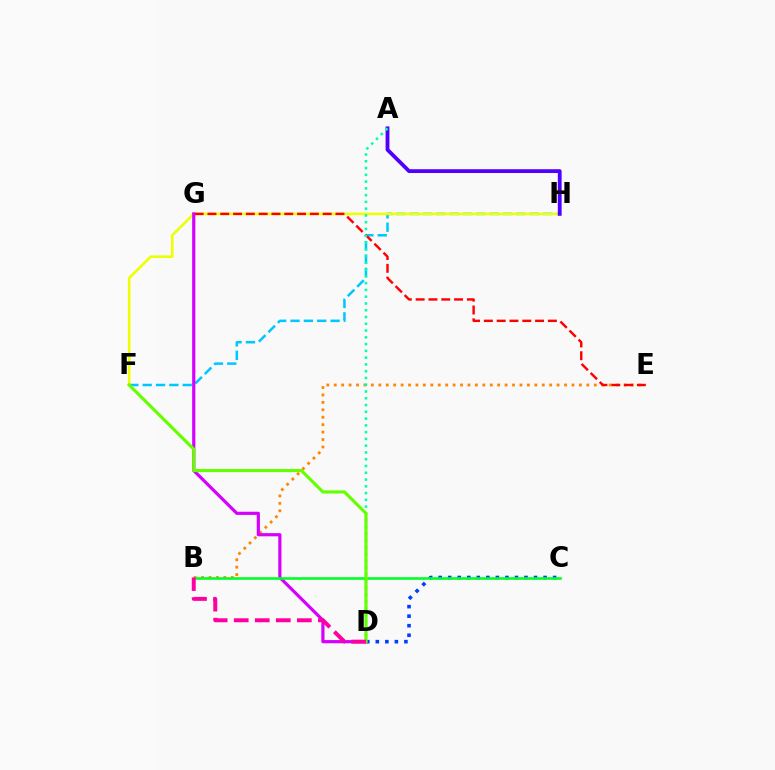{('C', 'D'): [{'color': '#003fff', 'line_style': 'dotted', 'thickness': 2.59}], ('F', 'H'): [{'color': '#00c7ff', 'line_style': 'dashed', 'thickness': 1.81}, {'color': '#eeff00', 'line_style': 'solid', 'thickness': 1.86}], ('B', 'E'): [{'color': '#ff8800', 'line_style': 'dotted', 'thickness': 2.02}], ('E', 'G'): [{'color': '#ff0000', 'line_style': 'dashed', 'thickness': 1.74}], ('A', 'H'): [{'color': '#4f00ff', 'line_style': 'solid', 'thickness': 2.74}], ('D', 'G'): [{'color': '#d600ff', 'line_style': 'solid', 'thickness': 2.29}], ('B', 'C'): [{'color': '#00ff27', 'line_style': 'solid', 'thickness': 1.87}], ('A', 'D'): [{'color': '#00ffaf', 'line_style': 'dotted', 'thickness': 1.84}], ('D', 'F'): [{'color': '#66ff00', 'line_style': 'solid', 'thickness': 2.28}], ('B', 'D'): [{'color': '#ff00a0', 'line_style': 'dashed', 'thickness': 2.86}]}